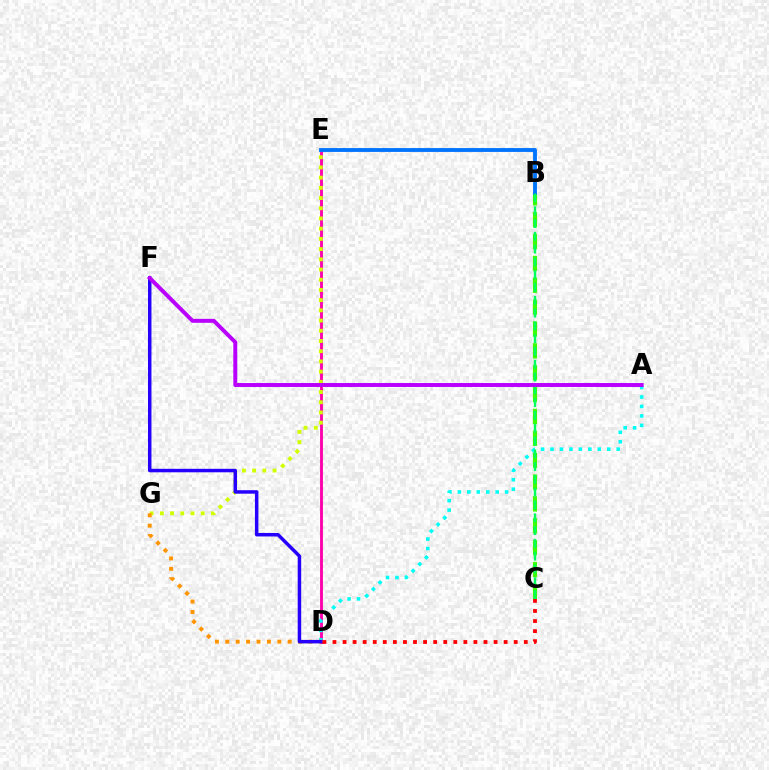{('B', 'C'): [{'color': '#3dff00', 'line_style': 'dashed', 'thickness': 2.97}, {'color': '#00ff5c', 'line_style': 'dashed', 'thickness': 1.74}], ('D', 'E'): [{'color': '#ff00ac', 'line_style': 'solid', 'thickness': 2.06}], ('E', 'G'): [{'color': '#d1ff00', 'line_style': 'dotted', 'thickness': 2.77}], ('A', 'D'): [{'color': '#00fff6', 'line_style': 'dotted', 'thickness': 2.57}], ('D', 'G'): [{'color': '#ff9400', 'line_style': 'dotted', 'thickness': 2.82}], ('B', 'E'): [{'color': '#0074ff', 'line_style': 'solid', 'thickness': 2.77}], ('D', 'F'): [{'color': '#2500ff', 'line_style': 'solid', 'thickness': 2.51}], ('C', 'D'): [{'color': '#ff0000', 'line_style': 'dotted', 'thickness': 2.74}], ('A', 'F'): [{'color': '#b900ff', 'line_style': 'solid', 'thickness': 2.83}]}